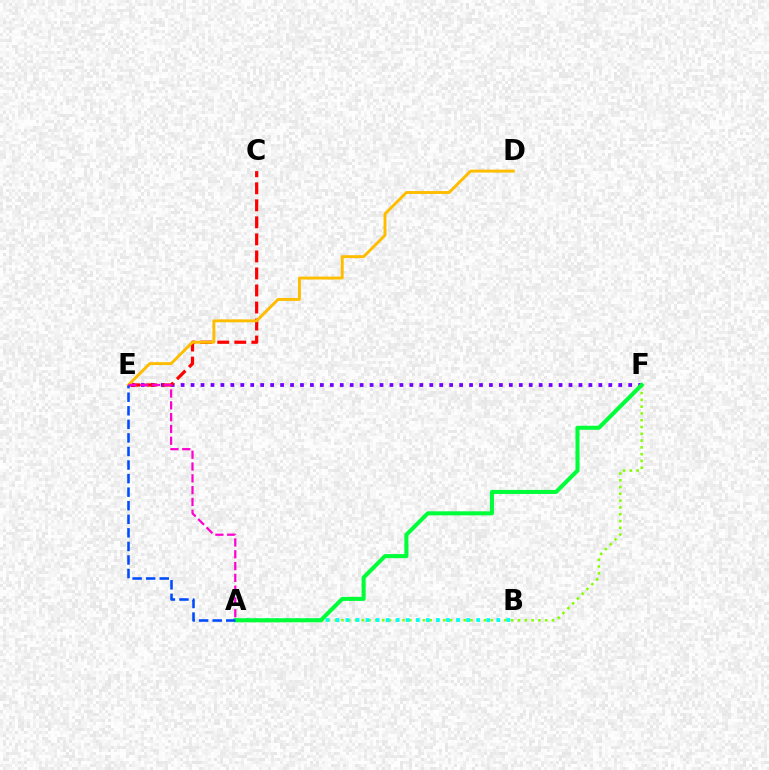{('E', 'F'): [{'color': '#7200ff', 'line_style': 'dotted', 'thickness': 2.7}], ('A', 'F'): [{'color': '#84ff00', 'line_style': 'dotted', 'thickness': 1.84}, {'color': '#00ff39', 'line_style': 'solid', 'thickness': 2.92}], ('C', 'E'): [{'color': '#ff0000', 'line_style': 'dashed', 'thickness': 2.31}], ('D', 'E'): [{'color': '#ffbd00', 'line_style': 'solid', 'thickness': 2.1}], ('A', 'B'): [{'color': '#00fff6', 'line_style': 'dotted', 'thickness': 2.73}], ('A', 'E'): [{'color': '#ff00cf', 'line_style': 'dashed', 'thickness': 1.6}, {'color': '#004bff', 'line_style': 'dashed', 'thickness': 1.84}]}